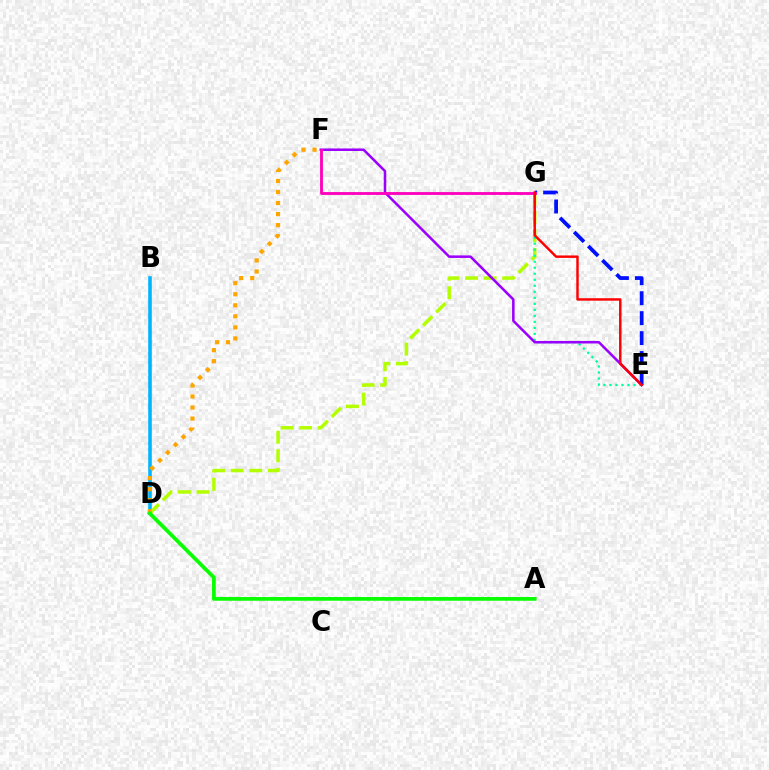{('B', 'D'): [{'color': '#00b5ff', 'line_style': 'solid', 'thickness': 2.59}], ('E', 'G'): [{'color': '#0010ff', 'line_style': 'dashed', 'thickness': 2.71}, {'color': '#00ff9d', 'line_style': 'dotted', 'thickness': 1.63}, {'color': '#ff0000', 'line_style': 'solid', 'thickness': 1.76}], ('D', 'G'): [{'color': '#b3ff00', 'line_style': 'dashed', 'thickness': 2.52}], ('D', 'F'): [{'color': '#ffa500', 'line_style': 'dotted', 'thickness': 3.0}], ('A', 'D'): [{'color': '#08ff00', 'line_style': 'solid', 'thickness': 2.69}], ('E', 'F'): [{'color': '#9b00ff', 'line_style': 'solid', 'thickness': 1.82}], ('F', 'G'): [{'color': '#ff00bd', 'line_style': 'solid', 'thickness': 2.04}]}